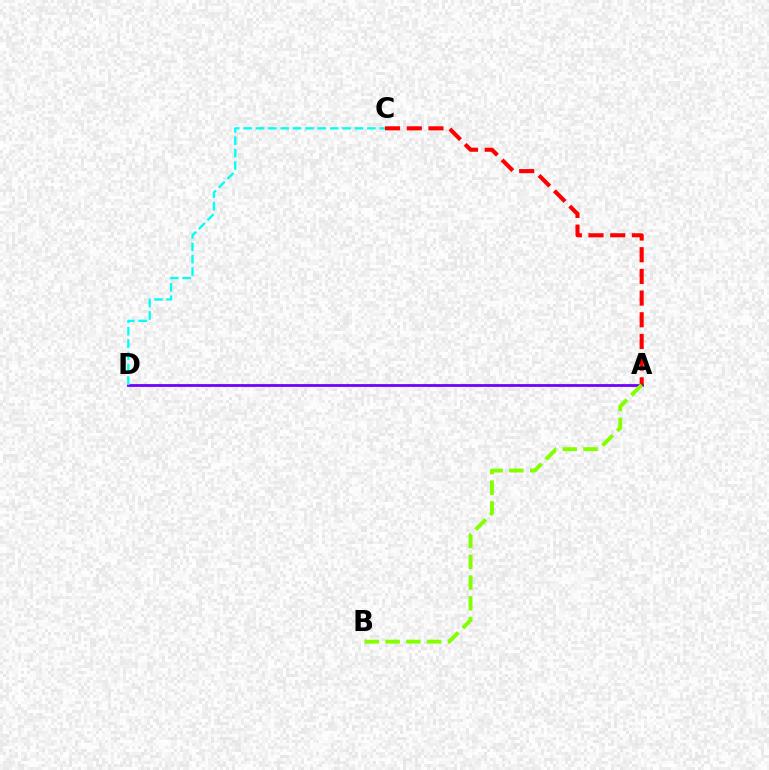{('A', 'D'): [{'color': '#7200ff', 'line_style': 'solid', 'thickness': 2.0}], ('C', 'D'): [{'color': '#00fff6', 'line_style': 'dashed', 'thickness': 1.68}], ('A', 'C'): [{'color': '#ff0000', 'line_style': 'dashed', 'thickness': 2.95}], ('A', 'B'): [{'color': '#84ff00', 'line_style': 'dashed', 'thickness': 2.82}]}